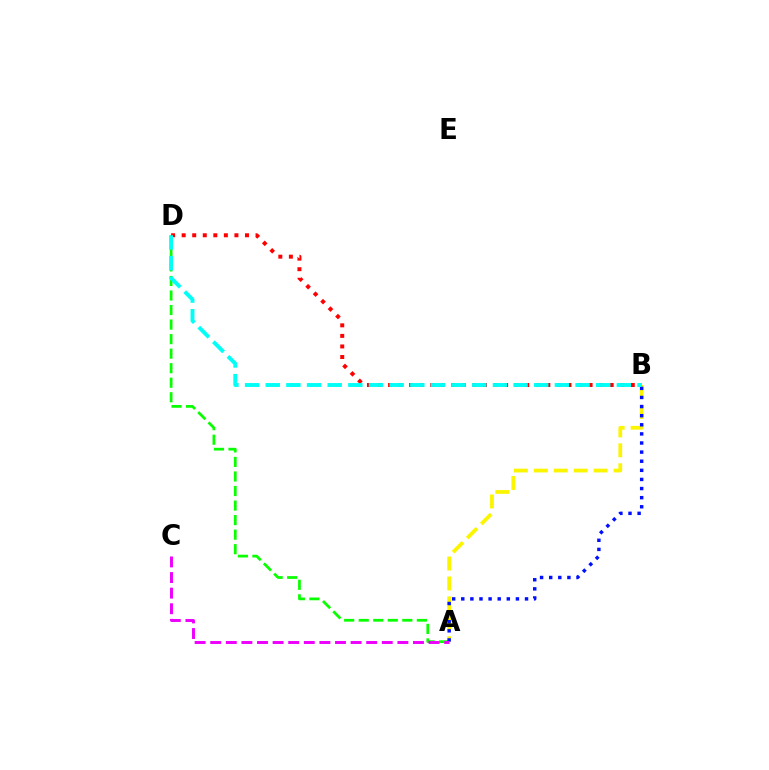{('A', 'B'): [{'color': '#fcf500', 'line_style': 'dashed', 'thickness': 2.71}, {'color': '#0010ff', 'line_style': 'dotted', 'thickness': 2.48}], ('A', 'D'): [{'color': '#08ff00', 'line_style': 'dashed', 'thickness': 1.98}], ('B', 'D'): [{'color': '#ff0000', 'line_style': 'dotted', 'thickness': 2.87}, {'color': '#00fff6', 'line_style': 'dashed', 'thickness': 2.81}], ('A', 'C'): [{'color': '#ee00ff', 'line_style': 'dashed', 'thickness': 2.12}]}